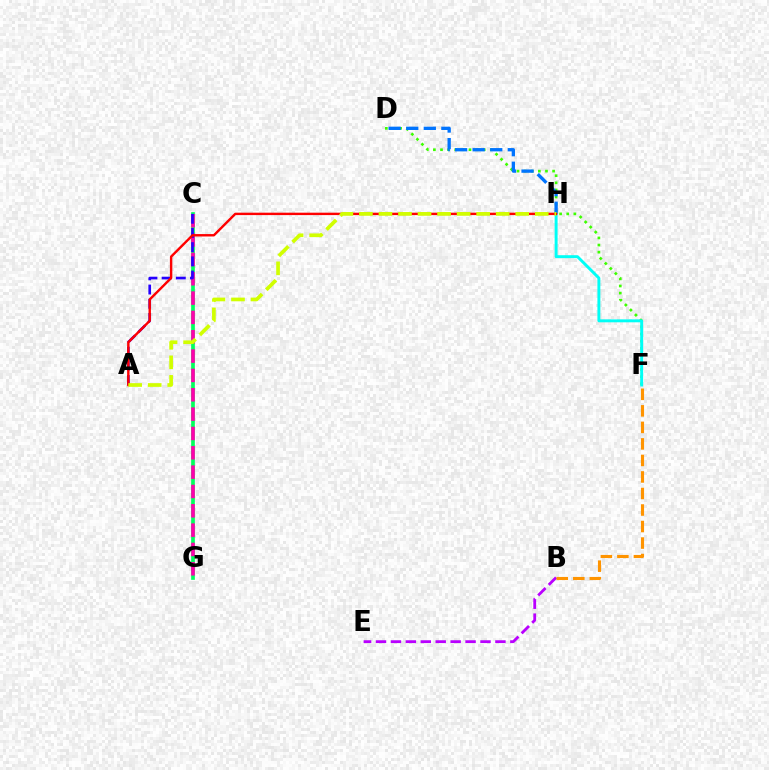{('C', 'G'): [{'color': '#00ff5c', 'line_style': 'solid', 'thickness': 2.65}, {'color': '#ff00ac', 'line_style': 'dashed', 'thickness': 2.63}], ('D', 'F'): [{'color': '#3dff00', 'line_style': 'dotted', 'thickness': 1.93}], ('D', 'H'): [{'color': '#0074ff', 'line_style': 'dashed', 'thickness': 2.39}], ('F', 'H'): [{'color': '#00fff6', 'line_style': 'solid', 'thickness': 2.11}], ('B', 'E'): [{'color': '#b900ff', 'line_style': 'dashed', 'thickness': 2.03}], ('A', 'C'): [{'color': '#2500ff', 'line_style': 'dashed', 'thickness': 1.93}], ('A', 'H'): [{'color': '#ff0000', 'line_style': 'solid', 'thickness': 1.73}, {'color': '#d1ff00', 'line_style': 'dashed', 'thickness': 2.65}], ('B', 'F'): [{'color': '#ff9400', 'line_style': 'dashed', 'thickness': 2.24}]}